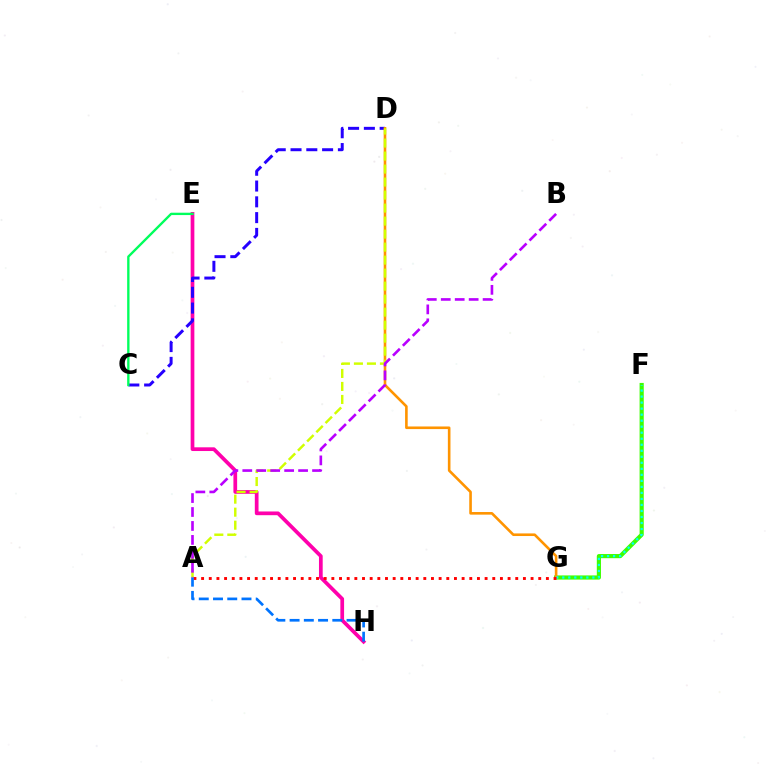{('F', 'G'): [{'color': '#3dff00', 'line_style': 'solid', 'thickness': 2.99}, {'color': '#00fff6', 'line_style': 'dotted', 'thickness': 1.64}], ('E', 'H'): [{'color': '#ff00ac', 'line_style': 'solid', 'thickness': 2.68}], ('C', 'D'): [{'color': '#2500ff', 'line_style': 'dashed', 'thickness': 2.14}], ('D', 'G'): [{'color': '#ff9400', 'line_style': 'solid', 'thickness': 1.88}], ('C', 'E'): [{'color': '#00ff5c', 'line_style': 'solid', 'thickness': 1.7}], ('A', 'D'): [{'color': '#d1ff00', 'line_style': 'dashed', 'thickness': 1.77}], ('A', 'G'): [{'color': '#ff0000', 'line_style': 'dotted', 'thickness': 2.08}], ('A', 'B'): [{'color': '#b900ff', 'line_style': 'dashed', 'thickness': 1.9}], ('A', 'H'): [{'color': '#0074ff', 'line_style': 'dashed', 'thickness': 1.93}]}